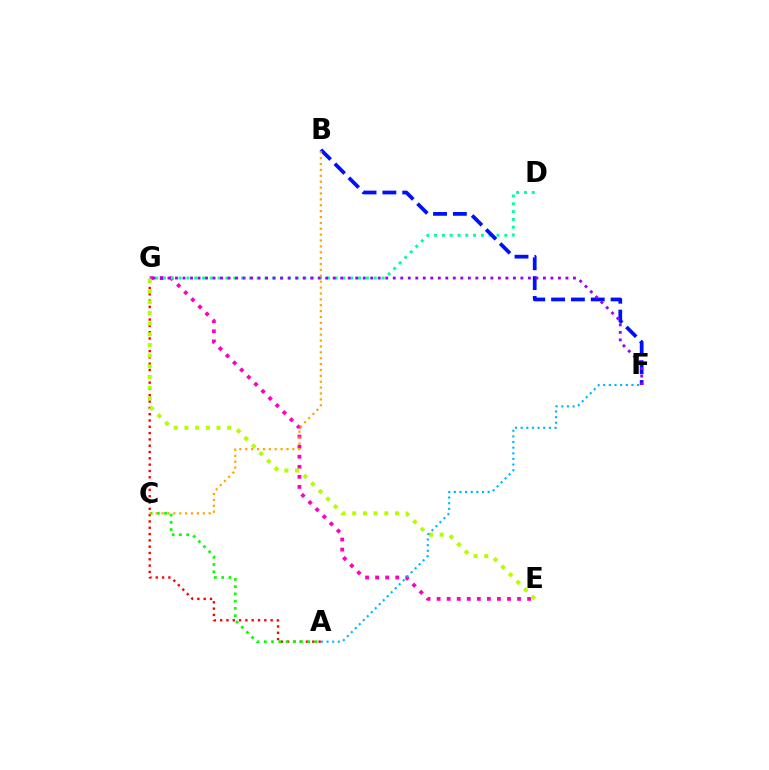{('E', 'G'): [{'color': '#ff00bd', 'line_style': 'dotted', 'thickness': 2.73}, {'color': '#b3ff00', 'line_style': 'dotted', 'thickness': 2.91}], ('D', 'G'): [{'color': '#00ff9d', 'line_style': 'dotted', 'thickness': 2.12}], ('A', 'G'): [{'color': '#ff0000', 'line_style': 'dotted', 'thickness': 1.71}], ('B', 'F'): [{'color': '#0010ff', 'line_style': 'dashed', 'thickness': 2.69}], ('A', 'C'): [{'color': '#08ff00', 'line_style': 'dotted', 'thickness': 1.97}], ('B', 'C'): [{'color': '#ffa500', 'line_style': 'dotted', 'thickness': 1.6}], ('F', 'G'): [{'color': '#9b00ff', 'line_style': 'dotted', 'thickness': 2.04}], ('A', 'F'): [{'color': '#00b5ff', 'line_style': 'dotted', 'thickness': 1.53}]}